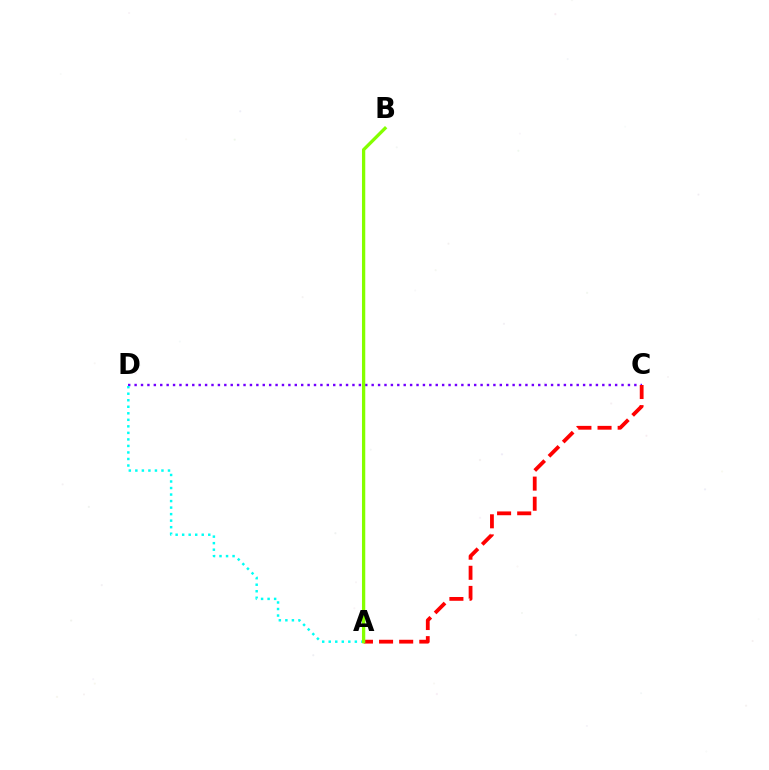{('C', 'D'): [{'color': '#7200ff', 'line_style': 'dotted', 'thickness': 1.74}], ('A', 'D'): [{'color': '#00fff6', 'line_style': 'dotted', 'thickness': 1.77}], ('A', 'C'): [{'color': '#ff0000', 'line_style': 'dashed', 'thickness': 2.73}], ('A', 'B'): [{'color': '#84ff00', 'line_style': 'solid', 'thickness': 2.37}]}